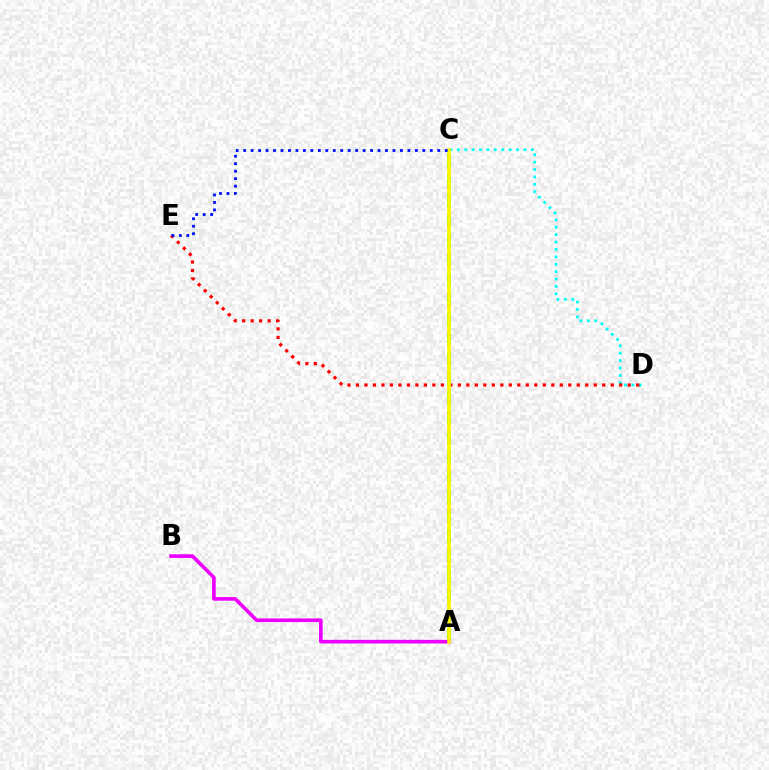{('C', 'D'): [{'color': '#00fff6', 'line_style': 'dotted', 'thickness': 2.01}], ('D', 'E'): [{'color': '#ff0000', 'line_style': 'dotted', 'thickness': 2.31}], ('A', 'C'): [{'color': '#08ff00', 'line_style': 'dashed', 'thickness': 2.68}, {'color': '#fcf500', 'line_style': 'solid', 'thickness': 2.6}], ('A', 'B'): [{'color': '#ee00ff', 'line_style': 'solid', 'thickness': 2.62}], ('C', 'E'): [{'color': '#0010ff', 'line_style': 'dotted', 'thickness': 2.03}]}